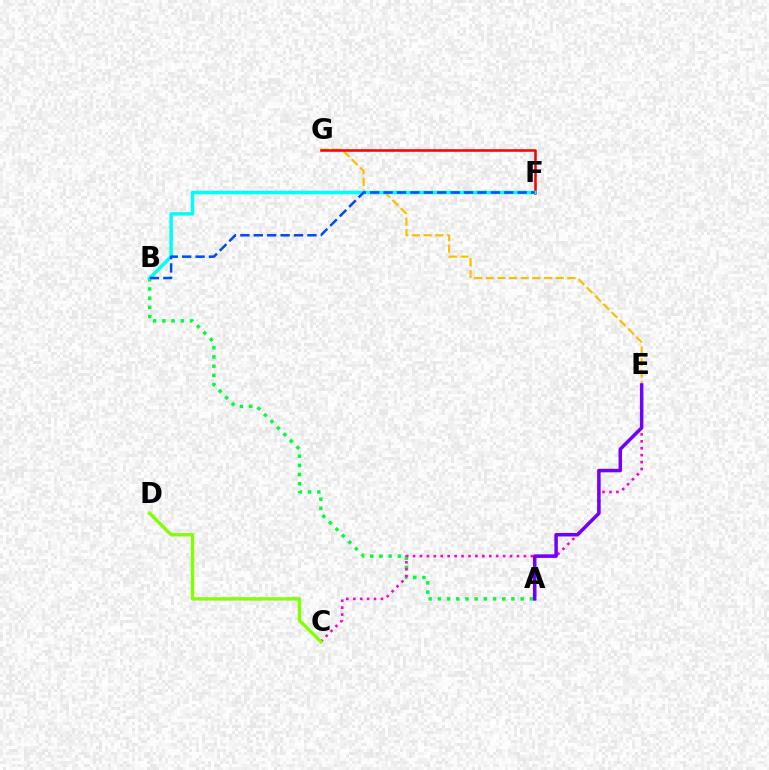{('E', 'G'): [{'color': '#ffbd00', 'line_style': 'dashed', 'thickness': 1.58}], ('A', 'B'): [{'color': '#00ff39', 'line_style': 'dotted', 'thickness': 2.5}], ('F', 'G'): [{'color': '#ff0000', 'line_style': 'solid', 'thickness': 1.84}], ('C', 'E'): [{'color': '#ff00cf', 'line_style': 'dotted', 'thickness': 1.88}], ('A', 'E'): [{'color': '#7200ff', 'line_style': 'solid', 'thickness': 2.53}], ('C', 'D'): [{'color': '#84ff00', 'line_style': 'solid', 'thickness': 2.42}], ('B', 'F'): [{'color': '#00fff6', 'line_style': 'solid', 'thickness': 2.52}, {'color': '#004bff', 'line_style': 'dashed', 'thickness': 1.82}]}